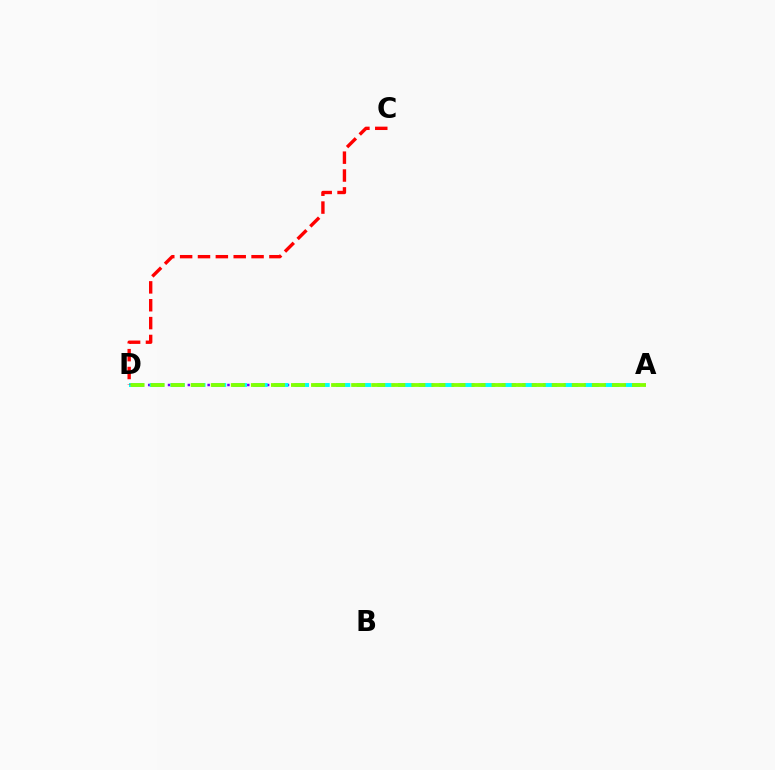{('A', 'D'): [{'color': '#7200ff', 'line_style': 'dotted', 'thickness': 1.8}, {'color': '#00fff6', 'line_style': 'dashed', 'thickness': 2.81}, {'color': '#84ff00', 'line_style': 'dashed', 'thickness': 2.72}], ('C', 'D'): [{'color': '#ff0000', 'line_style': 'dashed', 'thickness': 2.43}]}